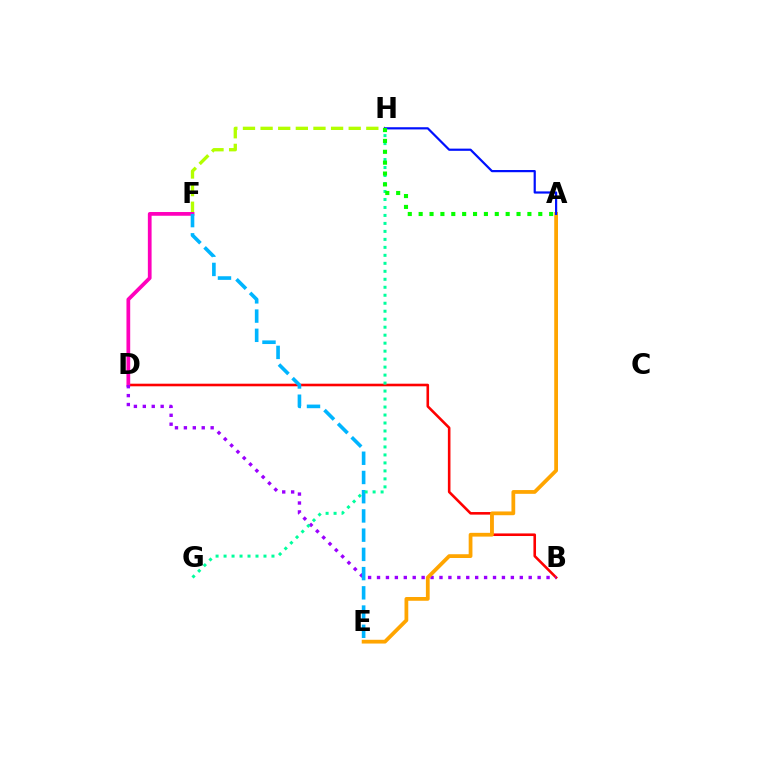{('F', 'H'): [{'color': '#b3ff00', 'line_style': 'dashed', 'thickness': 2.39}], ('B', 'D'): [{'color': '#ff0000', 'line_style': 'solid', 'thickness': 1.87}, {'color': '#9b00ff', 'line_style': 'dotted', 'thickness': 2.42}], ('D', 'F'): [{'color': '#ff00bd', 'line_style': 'solid', 'thickness': 2.69}], ('A', 'E'): [{'color': '#ffa500', 'line_style': 'solid', 'thickness': 2.71}], ('A', 'H'): [{'color': '#0010ff', 'line_style': 'solid', 'thickness': 1.59}, {'color': '#08ff00', 'line_style': 'dotted', 'thickness': 2.95}], ('E', 'F'): [{'color': '#00b5ff', 'line_style': 'dashed', 'thickness': 2.61}], ('G', 'H'): [{'color': '#00ff9d', 'line_style': 'dotted', 'thickness': 2.17}]}